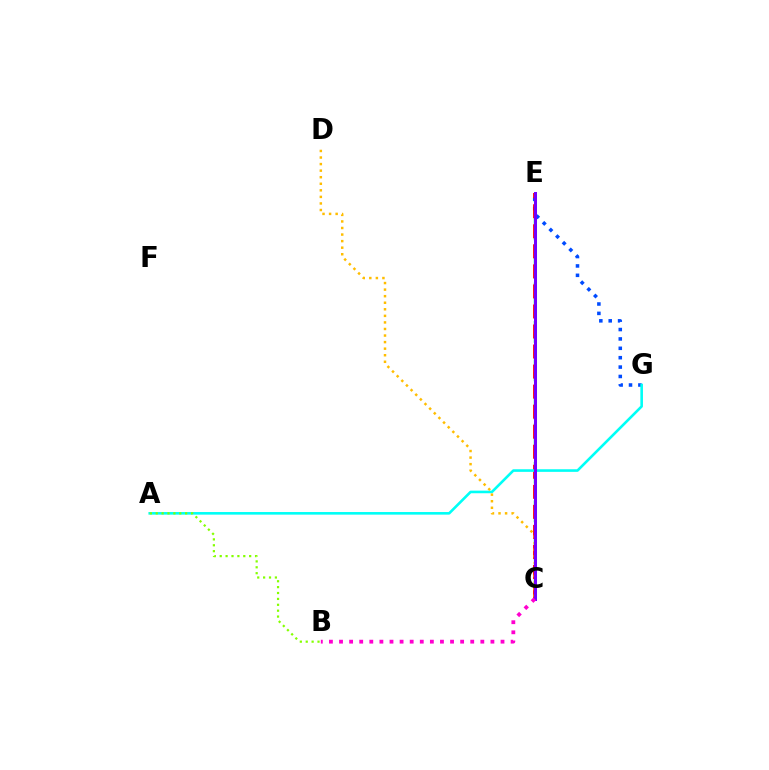{('C', 'E'): [{'color': '#00ff39', 'line_style': 'dashed', 'thickness': 1.74}, {'color': '#ff0000', 'line_style': 'dashed', 'thickness': 2.72}, {'color': '#7200ff', 'line_style': 'solid', 'thickness': 2.17}], ('E', 'G'): [{'color': '#004bff', 'line_style': 'dotted', 'thickness': 2.55}], ('A', 'G'): [{'color': '#00fff6', 'line_style': 'solid', 'thickness': 1.88}], ('C', 'D'): [{'color': '#ffbd00', 'line_style': 'dotted', 'thickness': 1.78}], ('A', 'B'): [{'color': '#84ff00', 'line_style': 'dotted', 'thickness': 1.6}], ('B', 'C'): [{'color': '#ff00cf', 'line_style': 'dotted', 'thickness': 2.74}]}